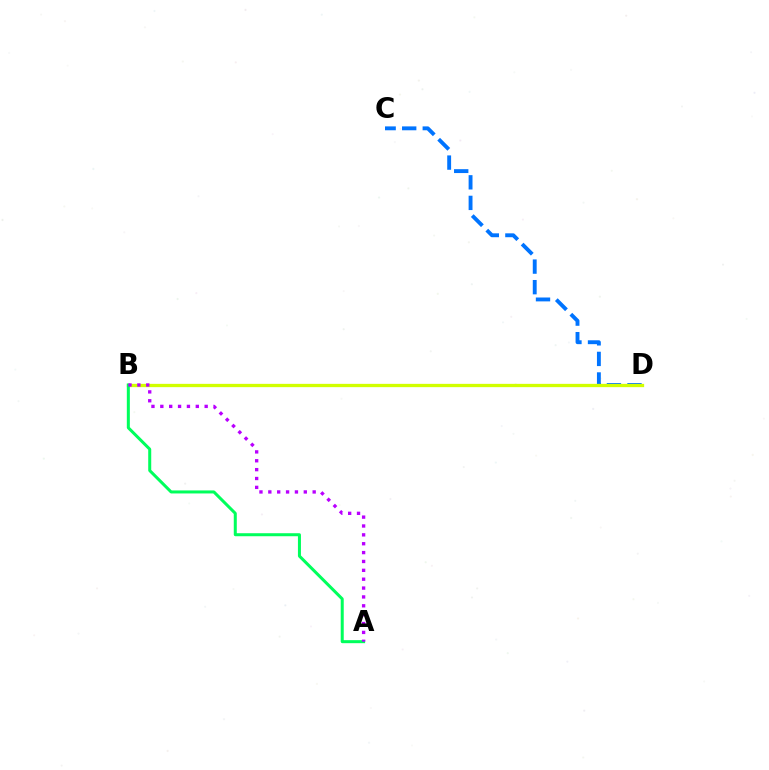{('C', 'D'): [{'color': '#0074ff', 'line_style': 'dashed', 'thickness': 2.79}], ('B', 'D'): [{'color': '#ff0000', 'line_style': 'dashed', 'thickness': 2.16}, {'color': '#d1ff00', 'line_style': 'solid', 'thickness': 2.37}], ('A', 'B'): [{'color': '#00ff5c', 'line_style': 'solid', 'thickness': 2.17}, {'color': '#b900ff', 'line_style': 'dotted', 'thickness': 2.41}]}